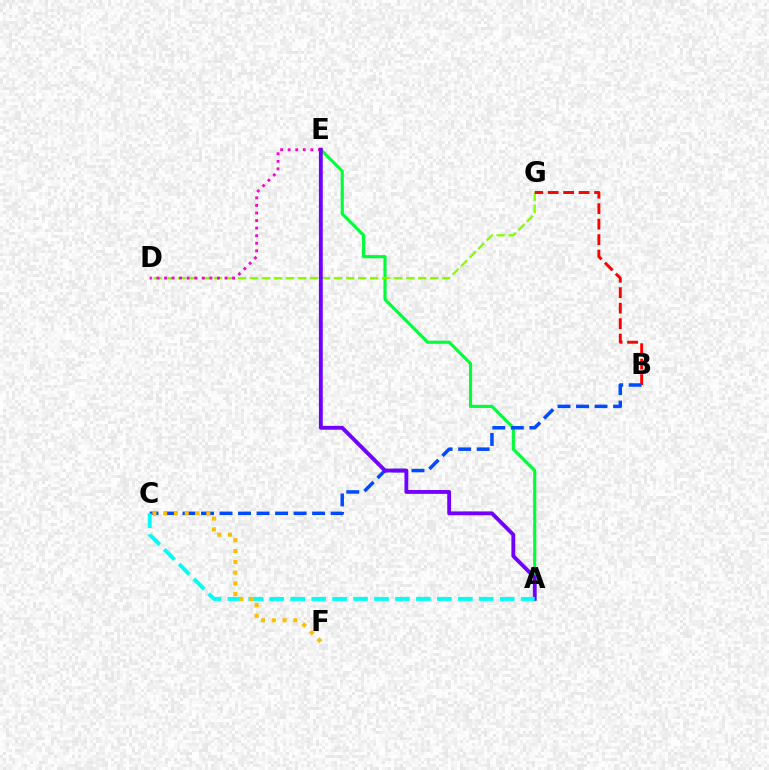{('A', 'E'): [{'color': '#00ff39', 'line_style': 'solid', 'thickness': 2.26}, {'color': '#7200ff', 'line_style': 'solid', 'thickness': 2.77}], ('D', 'G'): [{'color': '#84ff00', 'line_style': 'dashed', 'thickness': 1.63}], ('D', 'E'): [{'color': '#ff00cf', 'line_style': 'dotted', 'thickness': 2.06}], ('B', 'G'): [{'color': '#ff0000', 'line_style': 'dashed', 'thickness': 2.1}], ('B', 'C'): [{'color': '#004bff', 'line_style': 'dashed', 'thickness': 2.52}], ('A', 'C'): [{'color': '#00fff6', 'line_style': 'dashed', 'thickness': 2.85}], ('C', 'F'): [{'color': '#ffbd00', 'line_style': 'dotted', 'thickness': 2.93}]}